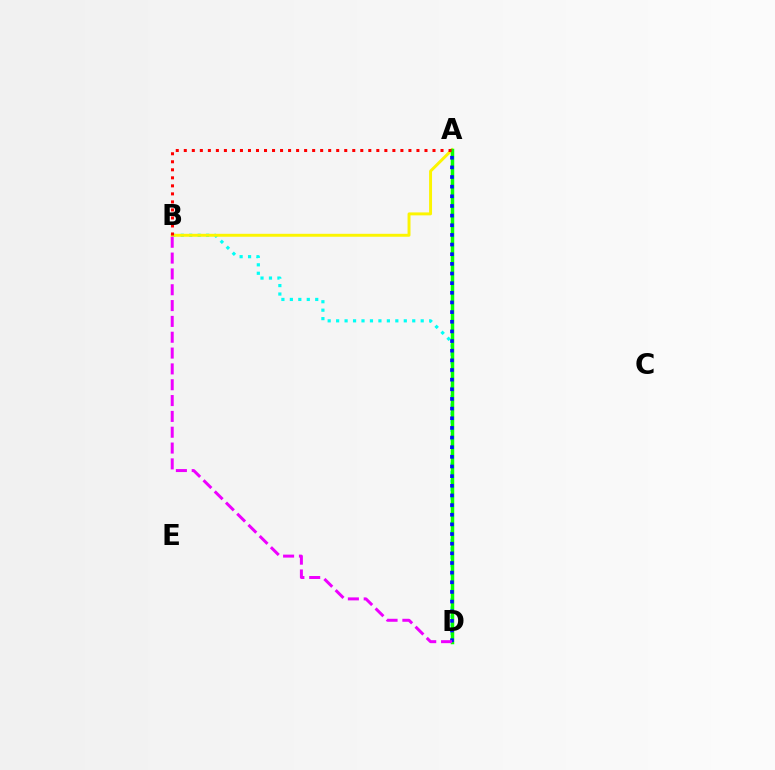{('B', 'D'): [{'color': '#00fff6', 'line_style': 'dotted', 'thickness': 2.3}, {'color': '#ee00ff', 'line_style': 'dashed', 'thickness': 2.15}], ('A', 'B'): [{'color': '#fcf500', 'line_style': 'solid', 'thickness': 2.12}, {'color': '#ff0000', 'line_style': 'dotted', 'thickness': 2.18}], ('A', 'D'): [{'color': '#08ff00', 'line_style': 'solid', 'thickness': 2.5}, {'color': '#0010ff', 'line_style': 'dotted', 'thickness': 2.62}]}